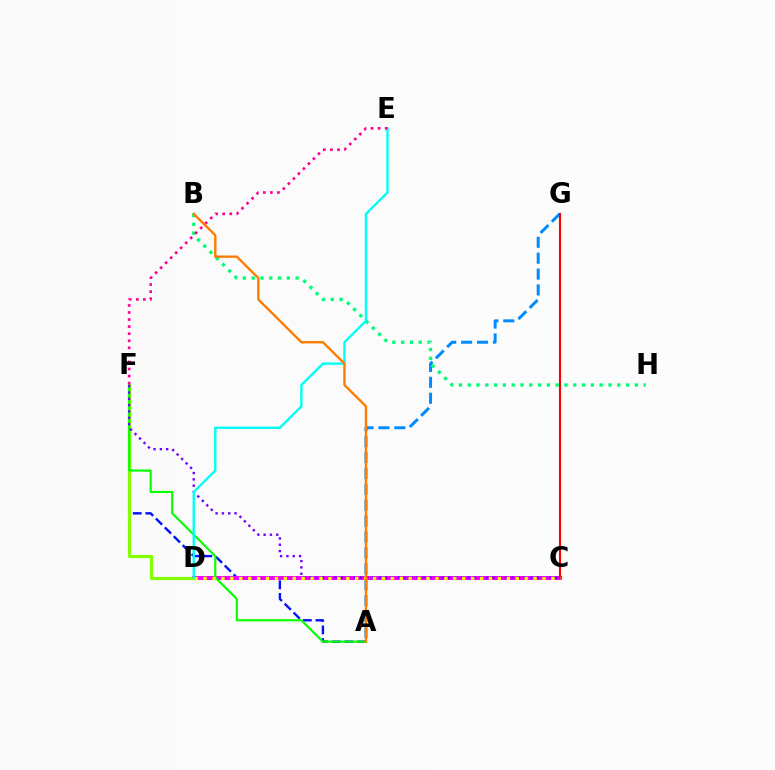{('A', 'F'): [{'color': '#0010ff', 'line_style': 'dashed', 'thickness': 1.71}, {'color': '#08ff00', 'line_style': 'solid', 'thickness': 1.56}], ('A', 'G'): [{'color': '#008cff', 'line_style': 'dashed', 'thickness': 2.16}], ('C', 'D'): [{'color': '#ee00ff', 'line_style': 'solid', 'thickness': 2.91}, {'color': '#fcf500', 'line_style': 'dotted', 'thickness': 2.42}], ('D', 'F'): [{'color': '#84ff00', 'line_style': 'solid', 'thickness': 2.3}], ('C', 'G'): [{'color': '#ff0000', 'line_style': 'solid', 'thickness': 1.53}], ('C', 'F'): [{'color': '#7200ff', 'line_style': 'dotted', 'thickness': 1.72}], ('B', 'H'): [{'color': '#00ff74', 'line_style': 'dotted', 'thickness': 2.39}], ('D', 'E'): [{'color': '#00fff6', 'line_style': 'solid', 'thickness': 1.71}], ('E', 'F'): [{'color': '#ff0094', 'line_style': 'dotted', 'thickness': 1.92}], ('A', 'B'): [{'color': '#ff7c00', 'line_style': 'solid', 'thickness': 1.71}]}